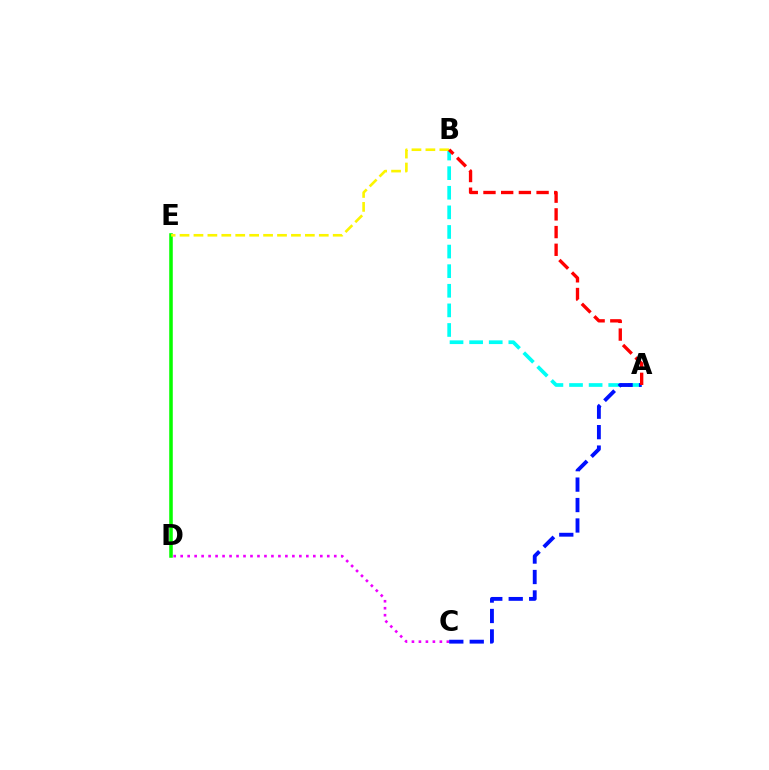{('A', 'B'): [{'color': '#00fff6', 'line_style': 'dashed', 'thickness': 2.66}, {'color': '#ff0000', 'line_style': 'dashed', 'thickness': 2.4}], ('C', 'D'): [{'color': '#ee00ff', 'line_style': 'dotted', 'thickness': 1.9}], ('D', 'E'): [{'color': '#08ff00', 'line_style': 'solid', 'thickness': 2.55}], ('A', 'C'): [{'color': '#0010ff', 'line_style': 'dashed', 'thickness': 2.78}], ('B', 'E'): [{'color': '#fcf500', 'line_style': 'dashed', 'thickness': 1.89}]}